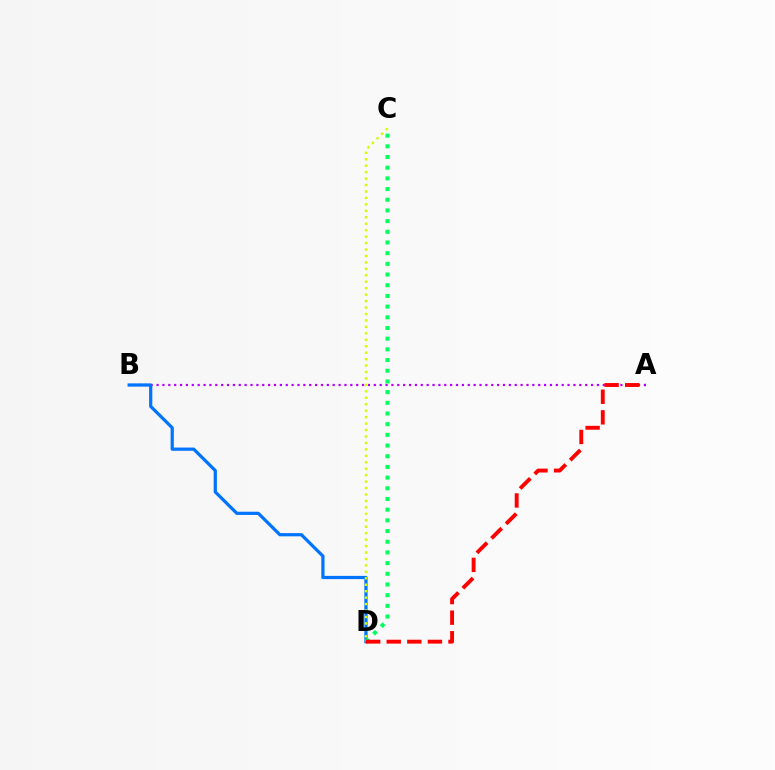{('A', 'B'): [{'color': '#b900ff', 'line_style': 'dotted', 'thickness': 1.6}], ('B', 'D'): [{'color': '#0074ff', 'line_style': 'solid', 'thickness': 2.32}], ('C', 'D'): [{'color': '#00ff5c', 'line_style': 'dotted', 'thickness': 2.9}, {'color': '#d1ff00', 'line_style': 'dotted', 'thickness': 1.75}], ('A', 'D'): [{'color': '#ff0000', 'line_style': 'dashed', 'thickness': 2.8}]}